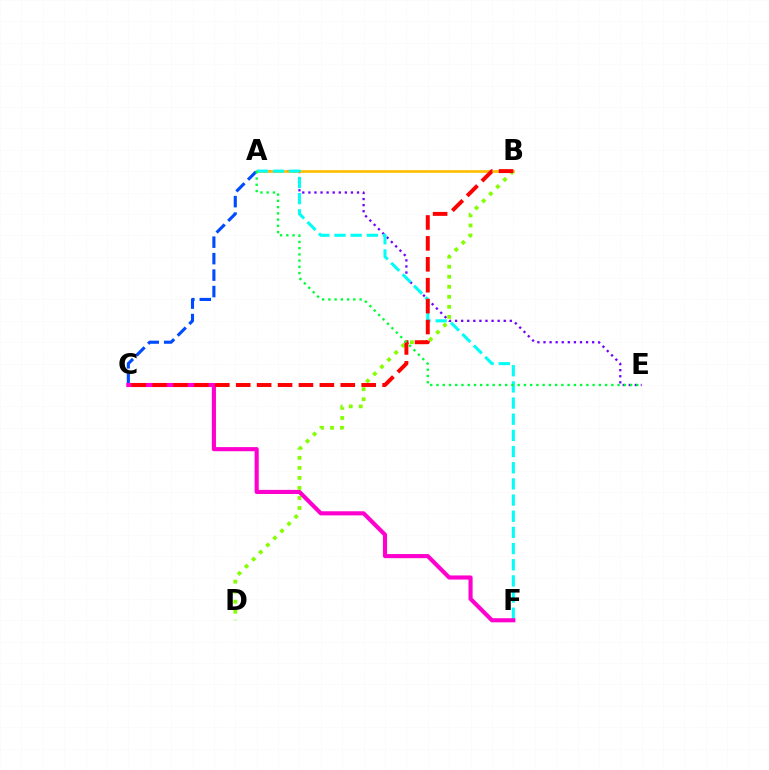{('A', 'E'): [{'color': '#7200ff', 'line_style': 'dotted', 'thickness': 1.65}, {'color': '#00ff39', 'line_style': 'dotted', 'thickness': 1.7}], ('A', 'C'): [{'color': '#004bff', 'line_style': 'dashed', 'thickness': 2.24}], ('B', 'D'): [{'color': '#84ff00', 'line_style': 'dotted', 'thickness': 2.72}], ('A', 'B'): [{'color': '#ffbd00', 'line_style': 'solid', 'thickness': 1.91}], ('A', 'F'): [{'color': '#00fff6', 'line_style': 'dashed', 'thickness': 2.2}], ('C', 'F'): [{'color': '#ff00cf', 'line_style': 'solid', 'thickness': 2.97}], ('B', 'C'): [{'color': '#ff0000', 'line_style': 'dashed', 'thickness': 2.84}]}